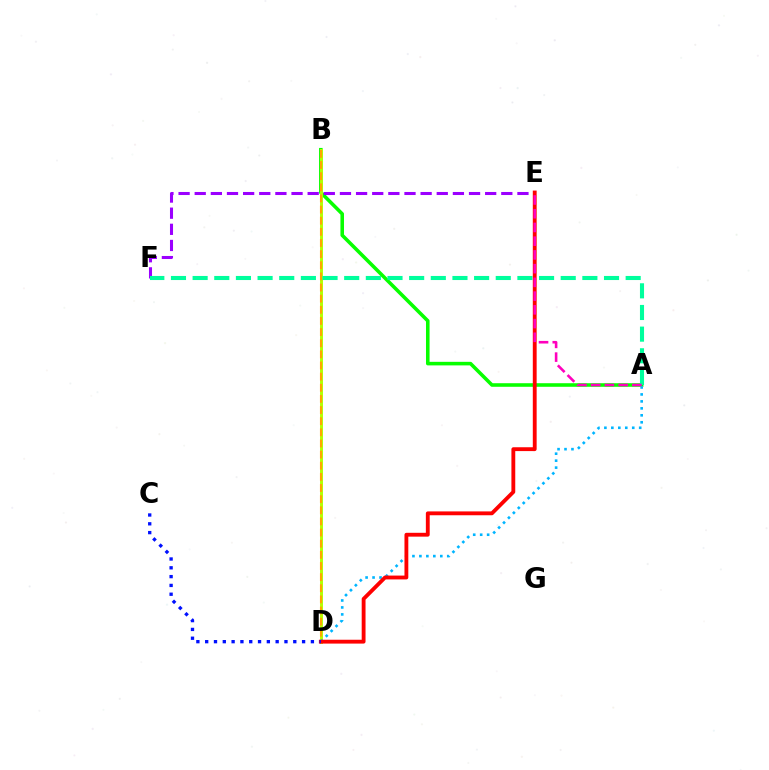{('A', 'B'): [{'color': '#08ff00', 'line_style': 'solid', 'thickness': 2.57}], ('B', 'D'): [{'color': '#b3ff00', 'line_style': 'solid', 'thickness': 2.11}, {'color': '#ffa500', 'line_style': 'dashed', 'thickness': 1.51}], ('E', 'F'): [{'color': '#9b00ff', 'line_style': 'dashed', 'thickness': 2.19}], ('A', 'D'): [{'color': '#00b5ff', 'line_style': 'dotted', 'thickness': 1.89}], ('A', 'F'): [{'color': '#00ff9d', 'line_style': 'dashed', 'thickness': 2.94}], ('D', 'E'): [{'color': '#ff0000', 'line_style': 'solid', 'thickness': 2.77}], ('A', 'E'): [{'color': '#ff00bd', 'line_style': 'dashed', 'thickness': 1.87}], ('C', 'D'): [{'color': '#0010ff', 'line_style': 'dotted', 'thickness': 2.39}]}